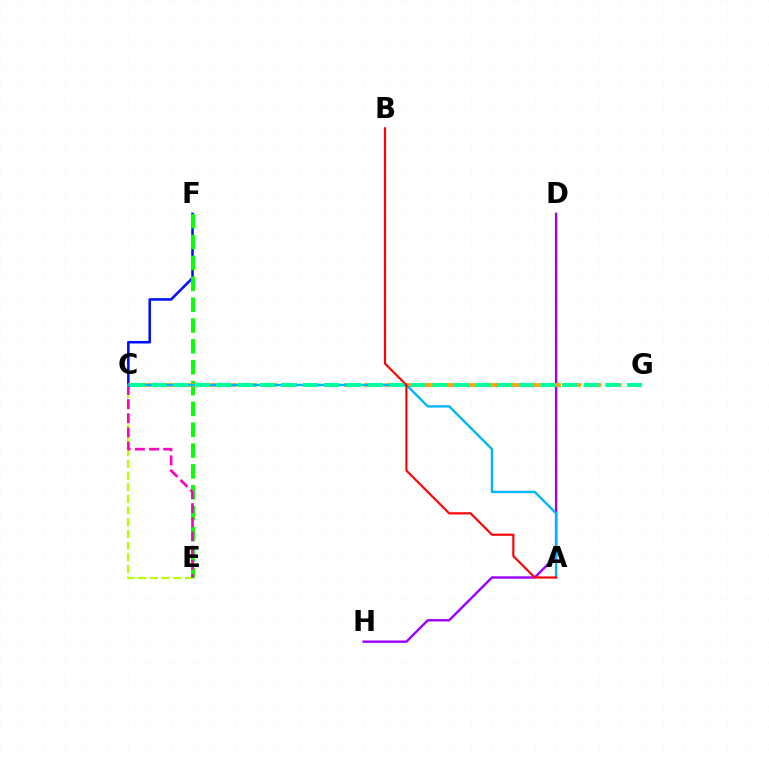{('C', 'E'): [{'color': '#b3ff00', 'line_style': 'dashed', 'thickness': 1.59}, {'color': '#ff00bd', 'line_style': 'dashed', 'thickness': 1.92}], ('C', 'F'): [{'color': '#0010ff', 'line_style': 'solid', 'thickness': 1.86}], ('D', 'H'): [{'color': '#9b00ff', 'line_style': 'solid', 'thickness': 1.71}], ('E', 'F'): [{'color': '#08ff00', 'line_style': 'dashed', 'thickness': 2.83}], ('C', 'G'): [{'color': '#ffa500', 'line_style': 'dashed', 'thickness': 2.75}, {'color': '#00ff9d', 'line_style': 'dashed', 'thickness': 2.94}], ('A', 'C'): [{'color': '#00b5ff', 'line_style': 'solid', 'thickness': 1.7}], ('A', 'B'): [{'color': '#ff0000', 'line_style': 'solid', 'thickness': 1.55}]}